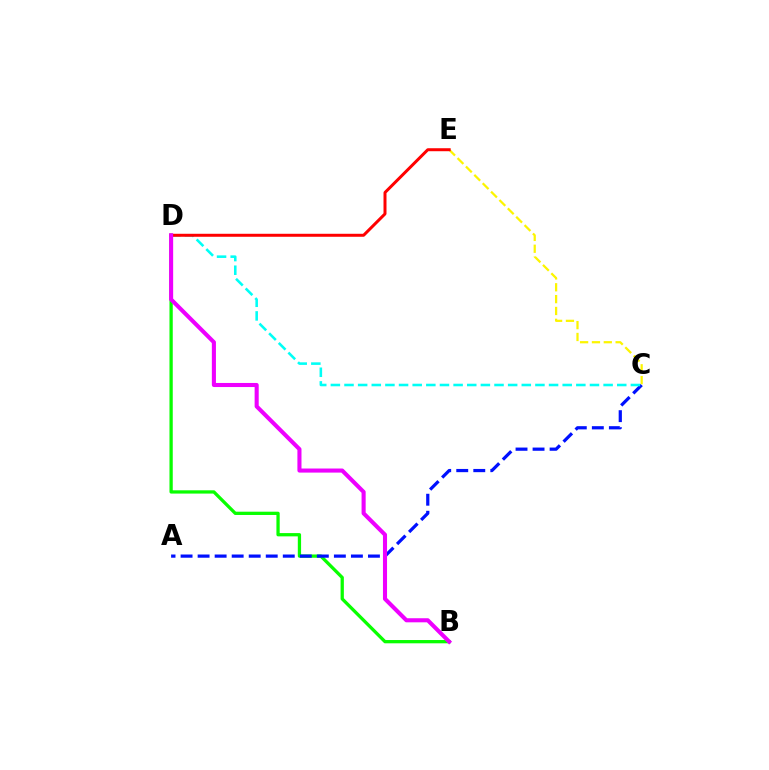{('B', 'D'): [{'color': '#08ff00', 'line_style': 'solid', 'thickness': 2.36}, {'color': '#ee00ff', 'line_style': 'solid', 'thickness': 2.94}], ('A', 'C'): [{'color': '#0010ff', 'line_style': 'dashed', 'thickness': 2.31}], ('C', 'E'): [{'color': '#fcf500', 'line_style': 'dashed', 'thickness': 1.61}], ('C', 'D'): [{'color': '#00fff6', 'line_style': 'dashed', 'thickness': 1.85}], ('D', 'E'): [{'color': '#ff0000', 'line_style': 'solid', 'thickness': 2.15}]}